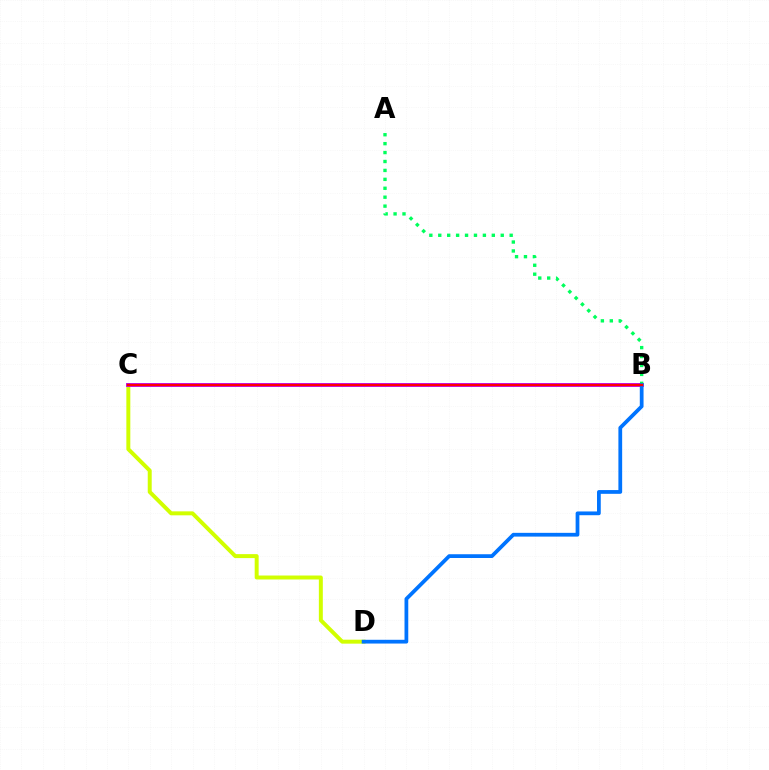{('C', 'D'): [{'color': '#d1ff00', 'line_style': 'solid', 'thickness': 2.85}], ('B', 'C'): [{'color': '#b900ff', 'line_style': 'solid', 'thickness': 2.75}, {'color': '#ff0000', 'line_style': 'solid', 'thickness': 1.69}], ('A', 'B'): [{'color': '#00ff5c', 'line_style': 'dotted', 'thickness': 2.42}], ('B', 'D'): [{'color': '#0074ff', 'line_style': 'solid', 'thickness': 2.7}]}